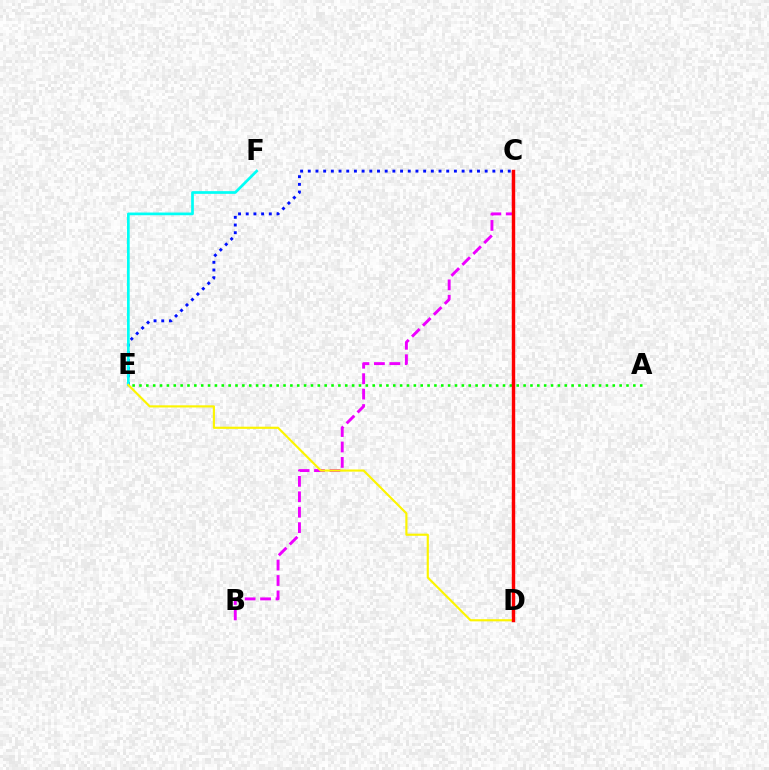{('C', 'E'): [{'color': '#0010ff', 'line_style': 'dotted', 'thickness': 2.09}], ('E', 'F'): [{'color': '#00fff6', 'line_style': 'solid', 'thickness': 1.95}], ('B', 'C'): [{'color': '#ee00ff', 'line_style': 'dashed', 'thickness': 2.1}], ('A', 'E'): [{'color': '#08ff00', 'line_style': 'dotted', 'thickness': 1.86}], ('D', 'E'): [{'color': '#fcf500', 'line_style': 'solid', 'thickness': 1.55}], ('C', 'D'): [{'color': '#ff0000', 'line_style': 'solid', 'thickness': 2.46}]}